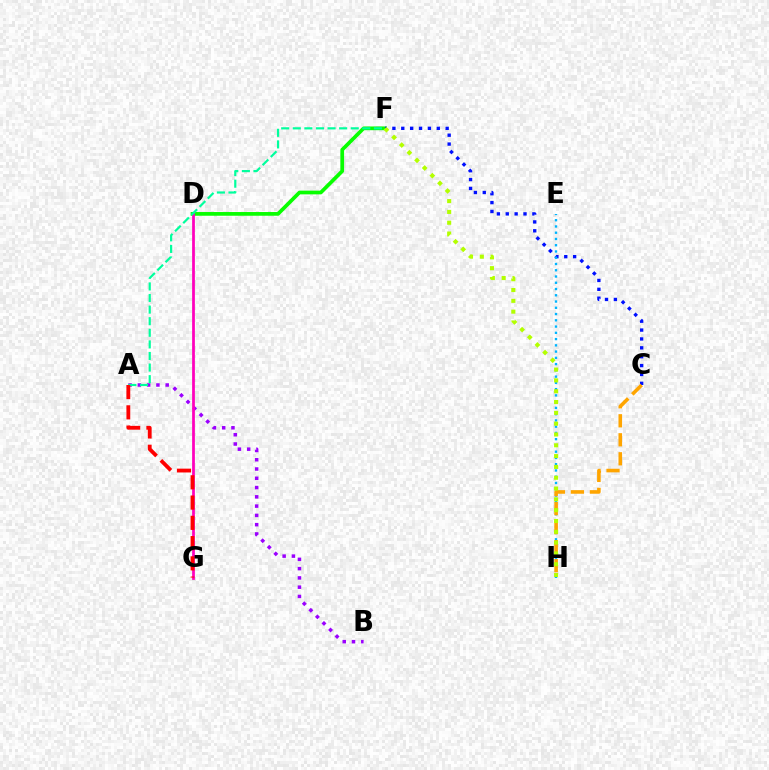{('D', 'F'): [{'color': '#08ff00', 'line_style': 'solid', 'thickness': 2.67}], ('A', 'B'): [{'color': '#9b00ff', 'line_style': 'dotted', 'thickness': 2.52}], ('C', 'F'): [{'color': '#0010ff', 'line_style': 'dotted', 'thickness': 2.41}], ('E', 'H'): [{'color': '#00b5ff', 'line_style': 'dotted', 'thickness': 1.7}], ('C', 'H'): [{'color': '#ffa500', 'line_style': 'dashed', 'thickness': 2.58}], ('F', 'H'): [{'color': '#b3ff00', 'line_style': 'dotted', 'thickness': 2.94}], ('D', 'G'): [{'color': '#ff00bd', 'line_style': 'solid', 'thickness': 1.98}], ('A', 'F'): [{'color': '#00ff9d', 'line_style': 'dashed', 'thickness': 1.57}], ('A', 'G'): [{'color': '#ff0000', 'line_style': 'dashed', 'thickness': 2.75}]}